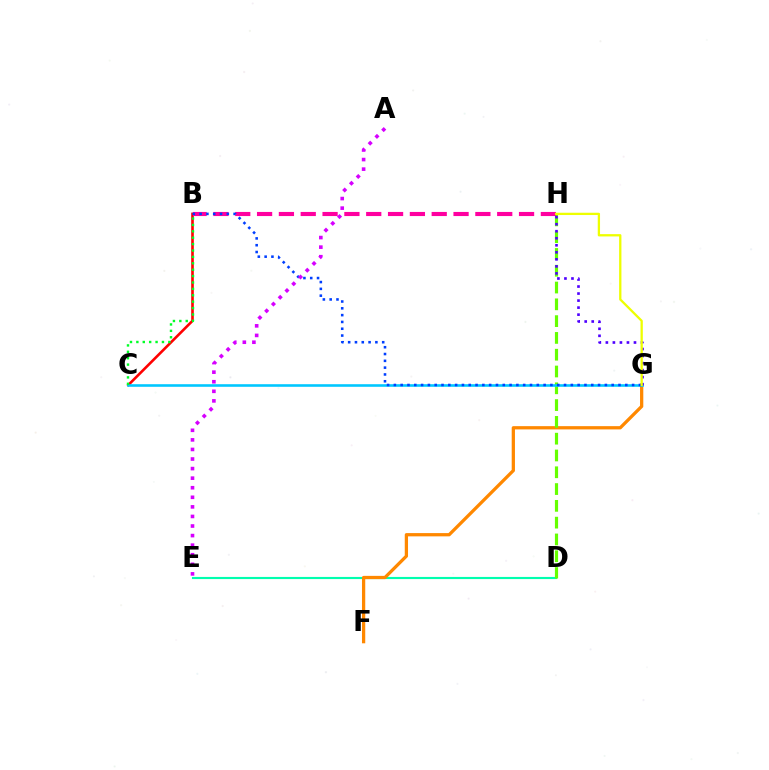{('D', 'E'): [{'color': '#00ffaf', 'line_style': 'solid', 'thickness': 1.54}], ('F', 'G'): [{'color': '#ff8800', 'line_style': 'solid', 'thickness': 2.35}], ('D', 'H'): [{'color': '#66ff00', 'line_style': 'dashed', 'thickness': 2.28}], ('B', 'C'): [{'color': '#ff0000', 'line_style': 'solid', 'thickness': 1.88}, {'color': '#00ff27', 'line_style': 'dotted', 'thickness': 1.74}], ('B', 'H'): [{'color': '#ff00a0', 'line_style': 'dashed', 'thickness': 2.97}], ('C', 'G'): [{'color': '#00c7ff', 'line_style': 'solid', 'thickness': 1.87}], ('G', 'H'): [{'color': '#4f00ff', 'line_style': 'dotted', 'thickness': 1.91}, {'color': '#eeff00', 'line_style': 'solid', 'thickness': 1.65}], ('B', 'G'): [{'color': '#003fff', 'line_style': 'dotted', 'thickness': 1.85}], ('A', 'E'): [{'color': '#d600ff', 'line_style': 'dotted', 'thickness': 2.6}]}